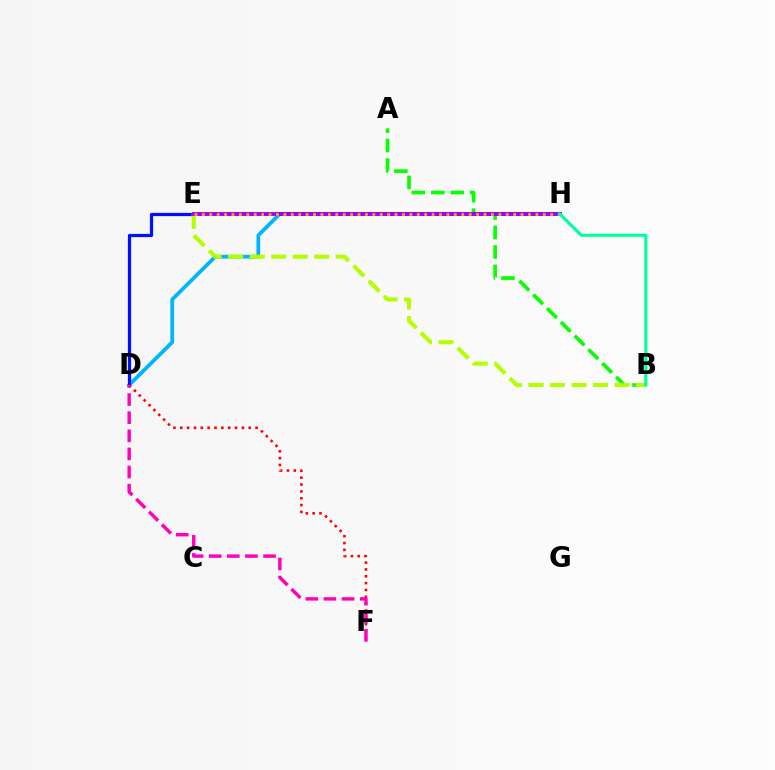{('D', 'H'): [{'color': '#00b5ff', 'line_style': 'solid', 'thickness': 2.72}], ('D', 'E'): [{'color': '#0010ff', 'line_style': 'solid', 'thickness': 2.33}], ('A', 'B'): [{'color': '#08ff00', 'line_style': 'dashed', 'thickness': 2.64}], ('B', 'E'): [{'color': '#b3ff00', 'line_style': 'dashed', 'thickness': 2.92}], ('E', 'H'): [{'color': '#9b00ff', 'line_style': 'solid', 'thickness': 2.8}, {'color': '#ffa500', 'line_style': 'dotted', 'thickness': 2.01}], ('D', 'F'): [{'color': '#ff0000', 'line_style': 'dotted', 'thickness': 1.86}, {'color': '#ff00bd', 'line_style': 'dashed', 'thickness': 2.46}], ('B', 'H'): [{'color': '#00ff9d', 'line_style': 'solid', 'thickness': 2.26}]}